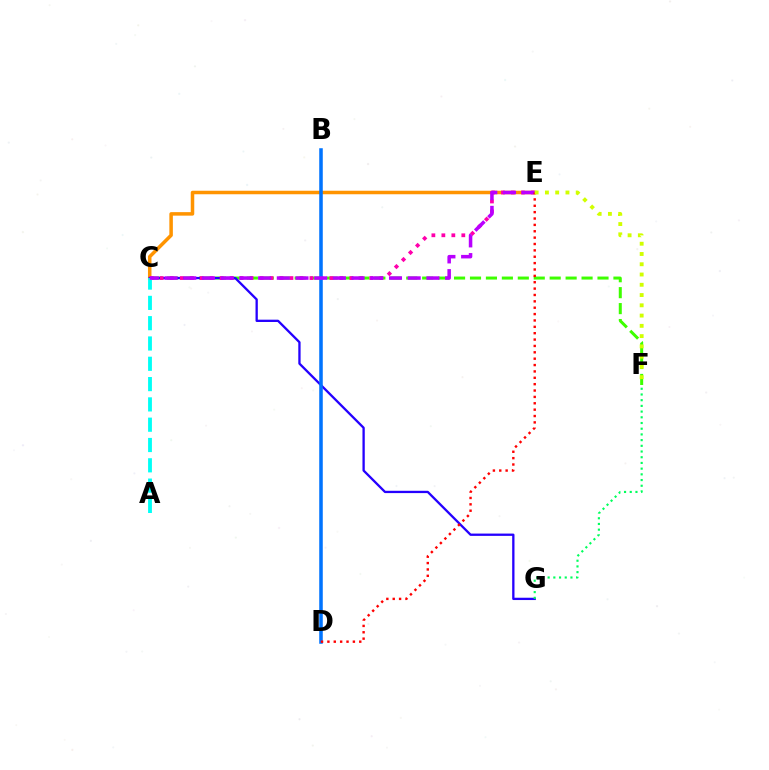{('C', 'F'): [{'color': '#3dff00', 'line_style': 'dashed', 'thickness': 2.17}], ('C', 'E'): [{'color': '#ff9400', 'line_style': 'solid', 'thickness': 2.53}, {'color': '#ff00ac', 'line_style': 'dotted', 'thickness': 2.71}, {'color': '#b900ff', 'line_style': 'dashed', 'thickness': 2.54}], ('C', 'G'): [{'color': '#2500ff', 'line_style': 'solid', 'thickness': 1.66}], ('A', 'C'): [{'color': '#00fff6', 'line_style': 'dashed', 'thickness': 2.76}], ('B', 'D'): [{'color': '#0074ff', 'line_style': 'solid', 'thickness': 2.55}], ('F', 'G'): [{'color': '#00ff5c', 'line_style': 'dotted', 'thickness': 1.55}], ('D', 'E'): [{'color': '#ff0000', 'line_style': 'dotted', 'thickness': 1.73}], ('E', 'F'): [{'color': '#d1ff00', 'line_style': 'dotted', 'thickness': 2.79}]}